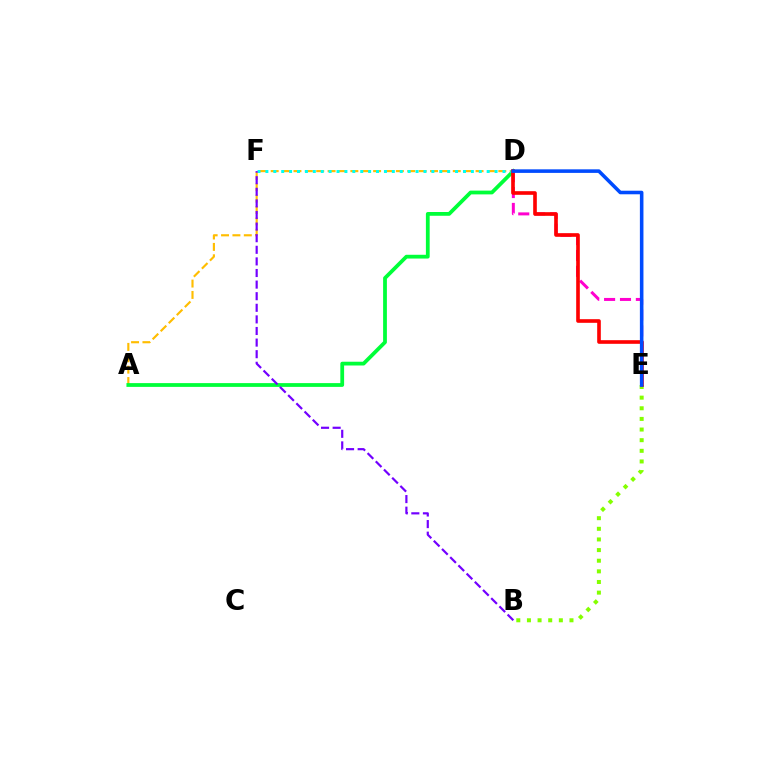{('A', 'D'): [{'color': '#ffbd00', 'line_style': 'dashed', 'thickness': 1.55}, {'color': '#00ff39', 'line_style': 'solid', 'thickness': 2.71}], ('D', 'E'): [{'color': '#ff00cf', 'line_style': 'dashed', 'thickness': 2.16}, {'color': '#ff0000', 'line_style': 'solid', 'thickness': 2.62}, {'color': '#004bff', 'line_style': 'solid', 'thickness': 2.57}], ('D', 'F'): [{'color': '#00fff6', 'line_style': 'dotted', 'thickness': 2.15}], ('B', 'E'): [{'color': '#84ff00', 'line_style': 'dotted', 'thickness': 2.89}], ('B', 'F'): [{'color': '#7200ff', 'line_style': 'dashed', 'thickness': 1.58}]}